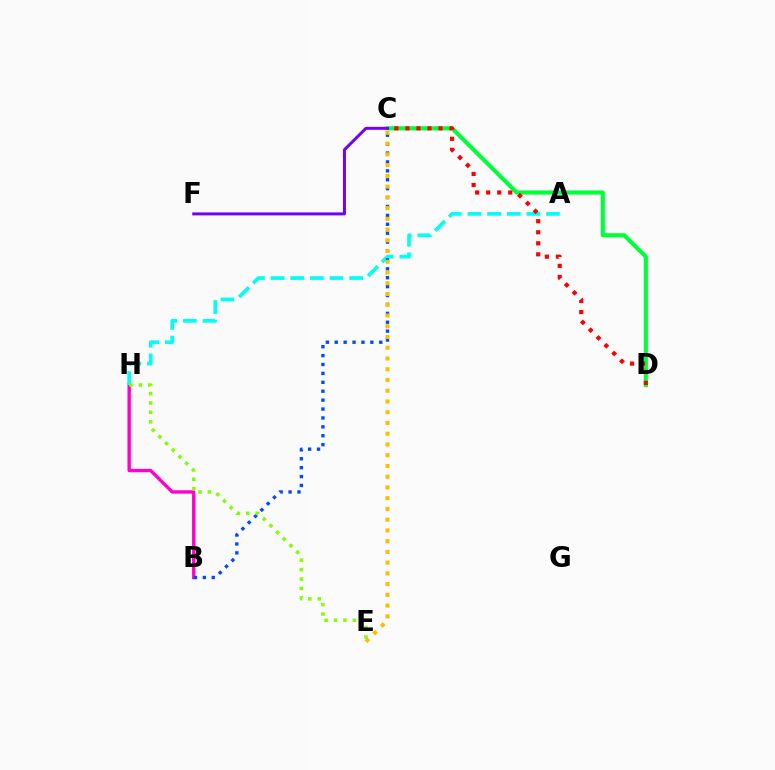{('B', 'H'): [{'color': '#ff00cf', 'line_style': 'solid', 'thickness': 2.43}], ('A', 'H'): [{'color': '#00fff6', 'line_style': 'dashed', 'thickness': 2.67}], ('C', 'D'): [{'color': '#00ff39', 'line_style': 'solid', 'thickness': 2.97}, {'color': '#ff0000', 'line_style': 'dotted', 'thickness': 3.0}], ('B', 'C'): [{'color': '#004bff', 'line_style': 'dotted', 'thickness': 2.42}], ('C', 'F'): [{'color': '#7200ff', 'line_style': 'solid', 'thickness': 2.15}], ('E', 'H'): [{'color': '#84ff00', 'line_style': 'dotted', 'thickness': 2.56}], ('C', 'E'): [{'color': '#ffbd00', 'line_style': 'dotted', 'thickness': 2.92}]}